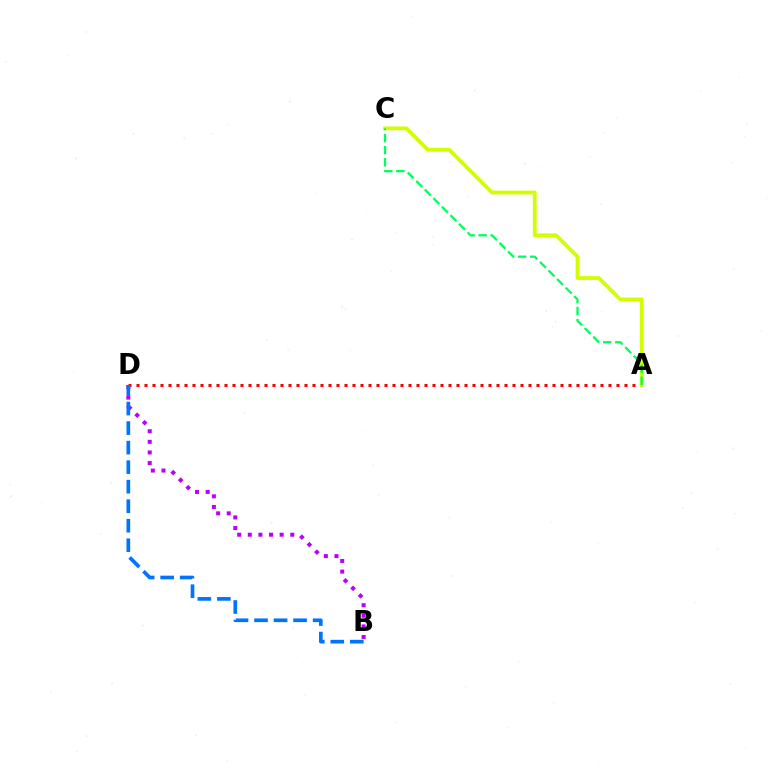{('A', 'D'): [{'color': '#ff0000', 'line_style': 'dotted', 'thickness': 2.17}], ('A', 'C'): [{'color': '#d1ff00', 'line_style': 'solid', 'thickness': 2.73}, {'color': '#00ff5c', 'line_style': 'dashed', 'thickness': 1.64}], ('B', 'D'): [{'color': '#b900ff', 'line_style': 'dotted', 'thickness': 2.88}, {'color': '#0074ff', 'line_style': 'dashed', 'thickness': 2.65}]}